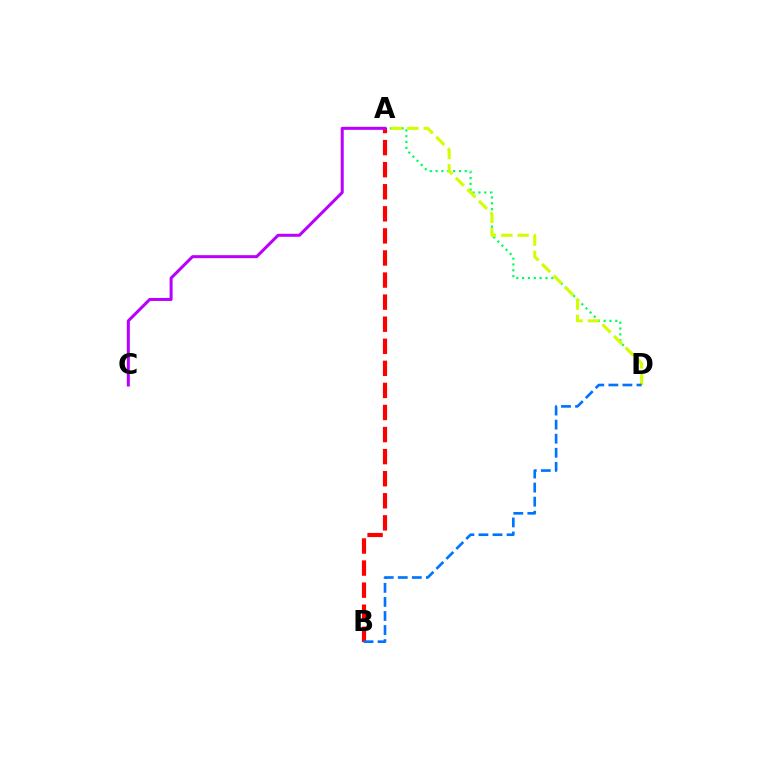{('A', 'D'): [{'color': '#00ff5c', 'line_style': 'dotted', 'thickness': 1.59}, {'color': '#d1ff00', 'line_style': 'dashed', 'thickness': 2.22}], ('A', 'B'): [{'color': '#ff0000', 'line_style': 'dashed', 'thickness': 3.0}], ('A', 'C'): [{'color': '#b900ff', 'line_style': 'solid', 'thickness': 2.17}], ('B', 'D'): [{'color': '#0074ff', 'line_style': 'dashed', 'thickness': 1.91}]}